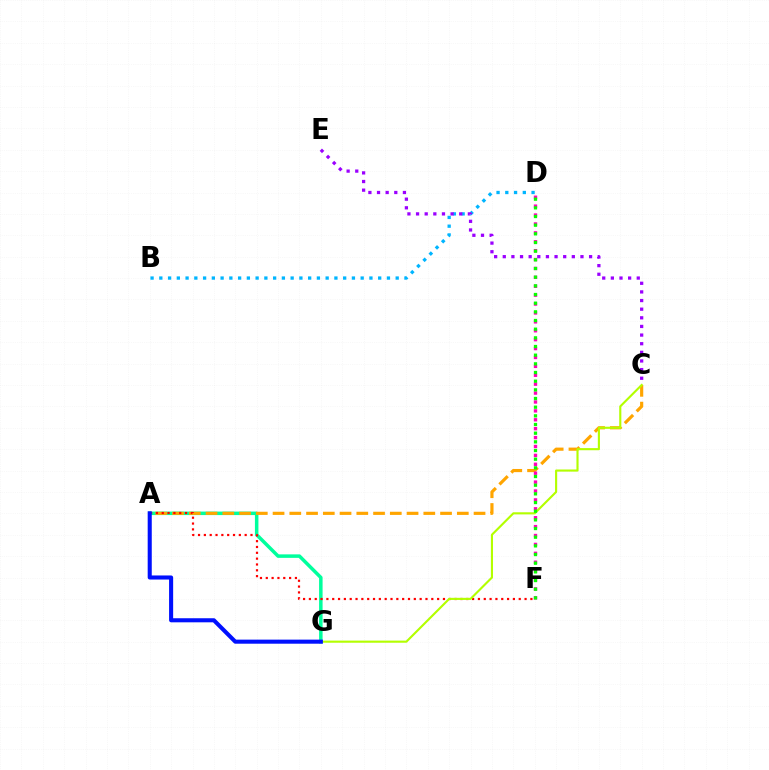{('B', 'D'): [{'color': '#00b5ff', 'line_style': 'dotted', 'thickness': 2.38}], ('A', 'G'): [{'color': '#00ff9d', 'line_style': 'solid', 'thickness': 2.52}, {'color': '#0010ff', 'line_style': 'solid', 'thickness': 2.93}], ('A', 'C'): [{'color': '#ffa500', 'line_style': 'dashed', 'thickness': 2.28}], ('D', 'F'): [{'color': '#ff00bd', 'line_style': 'dotted', 'thickness': 2.42}, {'color': '#08ff00', 'line_style': 'dotted', 'thickness': 2.35}], ('A', 'F'): [{'color': '#ff0000', 'line_style': 'dotted', 'thickness': 1.58}], ('C', 'G'): [{'color': '#b3ff00', 'line_style': 'solid', 'thickness': 1.53}], ('C', 'E'): [{'color': '#9b00ff', 'line_style': 'dotted', 'thickness': 2.35}]}